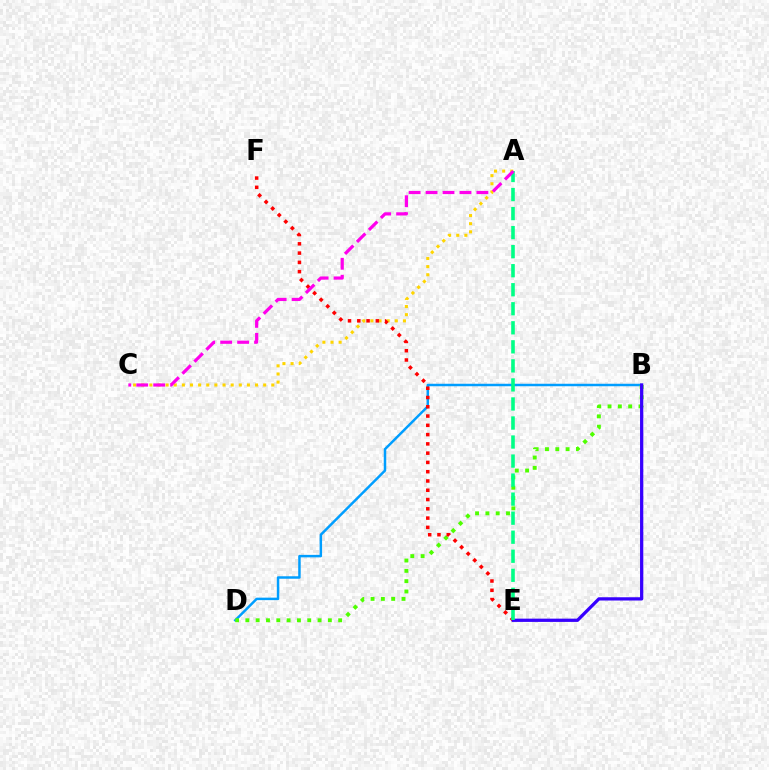{('B', 'D'): [{'color': '#009eff', 'line_style': 'solid', 'thickness': 1.79}, {'color': '#4fff00', 'line_style': 'dotted', 'thickness': 2.8}], ('A', 'C'): [{'color': '#ffd500', 'line_style': 'dotted', 'thickness': 2.21}, {'color': '#ff00ed', 'line_style': 'dashed', 'thickness': 2.3}], ('E', 'F'): [{'color': '#ff0000', 'line_style': 'dotted', 'thickness': 2.52}], ('B', 'E'): [{'color': '#3700ff', 'line_style': 'solid', 'thickness': 2.35}], ('A', 'E'): [{'color': '#00ff86', 'line_style': 'dashed', 'thickness': 2.59}]}